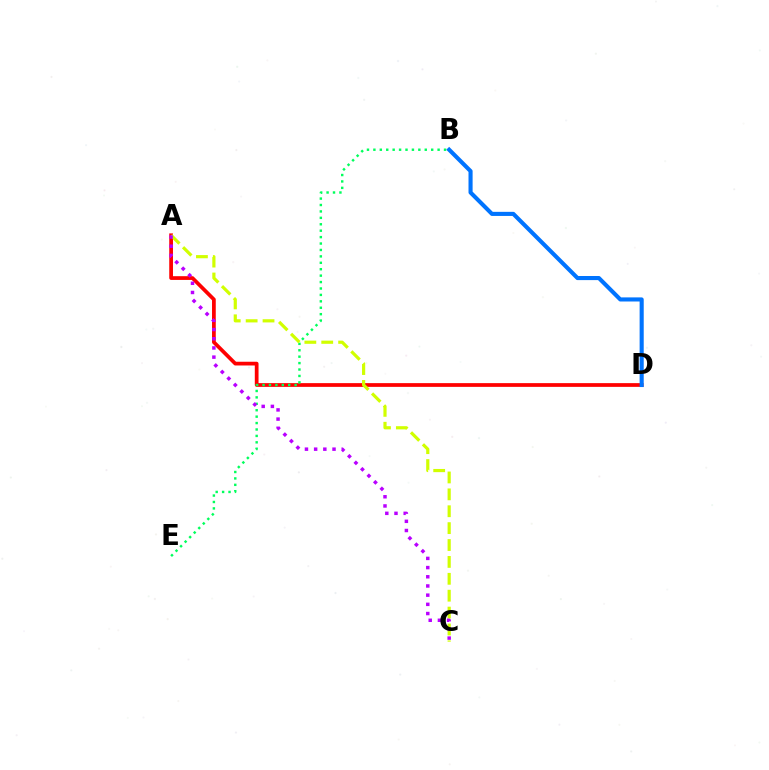{('A', 'D'): [{'color': '#ff0000', 'line_style': 'solid', 'thickness': 2.69}], ('B', 'E'): [{'color': '#00ff5c', 'line_style': 'dotted', 'thickness': 1.74}], ('A', 'C'): [{'color': '#d1ff00', 'line_style': 'dashed', 'thickness': 2.29}, {'color': '#b900ff', 'line_style': 'dotted', 'thickness': 2.5}], ('B', 'D'): [{'color': '#0074ff', 'line_style': 'solid', 'thickness': 2.95}]}